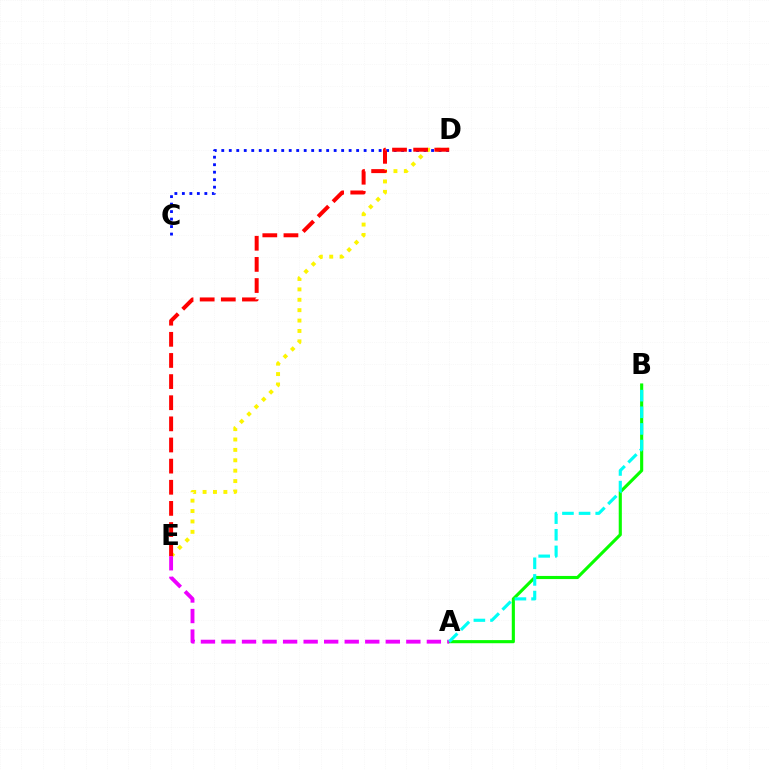{('D', 'E'): [{'color': '#fcf500', 'line_style': 'dotted', 'thickness': 2.82}, {'color': '#ff0000', 'line_style': 'dashed', 'thickness': 2.87}], ('C', 'D'): [{'color': '#0010ff', 'line_style': 'dotted', 'thickness': 2.04}], ('A', 'B'): [{'color': '#08ff00', 'line_style': 'solid', 'thickness': 2.25}, {'color': '#00fff6', 'line_style': 'dashed', 'thickness': 2.26}], ('A', 'E'): [{'color': '#ee00ff', 'line_style': 'dashed', 'thickness': 2.79}]}